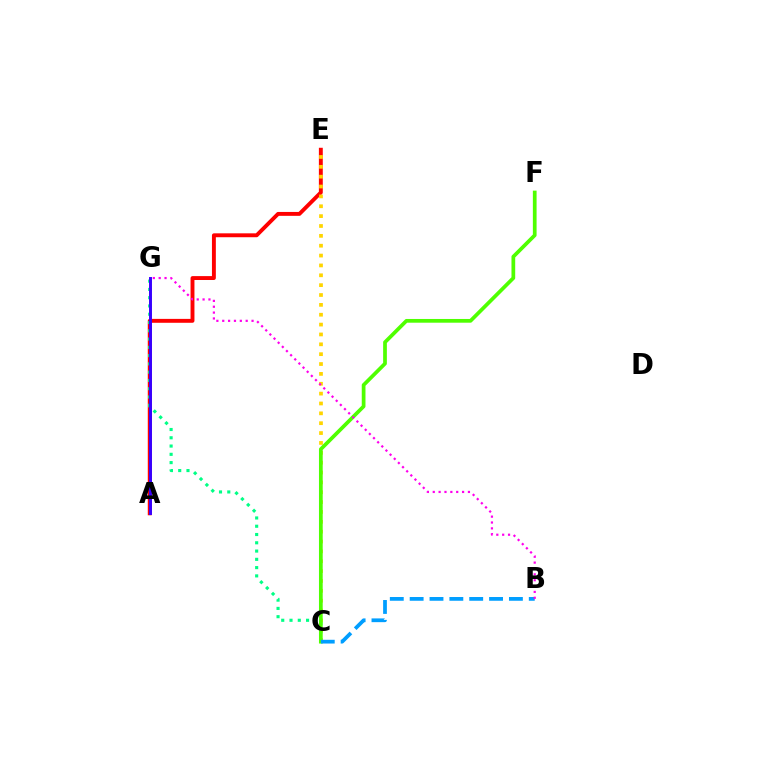{('A', 'E'): [{'color': '#ff0000', 'line_style': 'solid', 'thickness': 2.81}], ('C', 'G'): [{'color': '#00ff86', 'line_style': 'dotted', 'thickness': 2.25}], ('C', 'E'): [{'color': '#ffd500', 'line_style': 'dotted', 'thickness': 2.68}], ('C', 'F'): [{'color': '#4fff00', 'line_style': 'solid', 'thickness': 2.68}], ('B', 'C'): [{'color': '#009eff', 'line_style': 'dashed', 'thickness': 2.7}], ('B', 'G'): [{'color': '#ff00ed', 'line_style': 'dotted', 'thickness': 1.59}], ('A', 'G'): [{'color': '#3700ff', 'line_style': 'solid', 'thickness': 2.12}]}